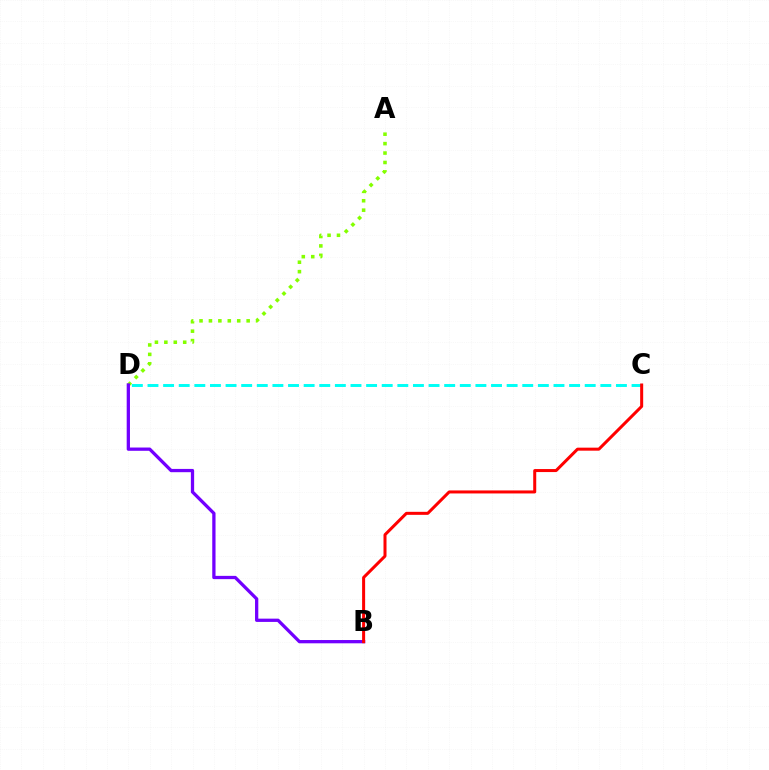{('A', 'D'): [{'color': '#84ff00', 'line_style': 'dotted', 'thickness': 2.56}], ('C', 'D'): [{'color': '#00fff6', 'line_style': 'dashed', 'thickness': 2.12}], ('B', 'D'): [{'color': '#7200ff', 'line_style': 'solid', 'thickness': 2.36}], ('B', 'C'): [{'color': '#ff0000', 'line_style': 'solid', 'thickness': 2.17}]}